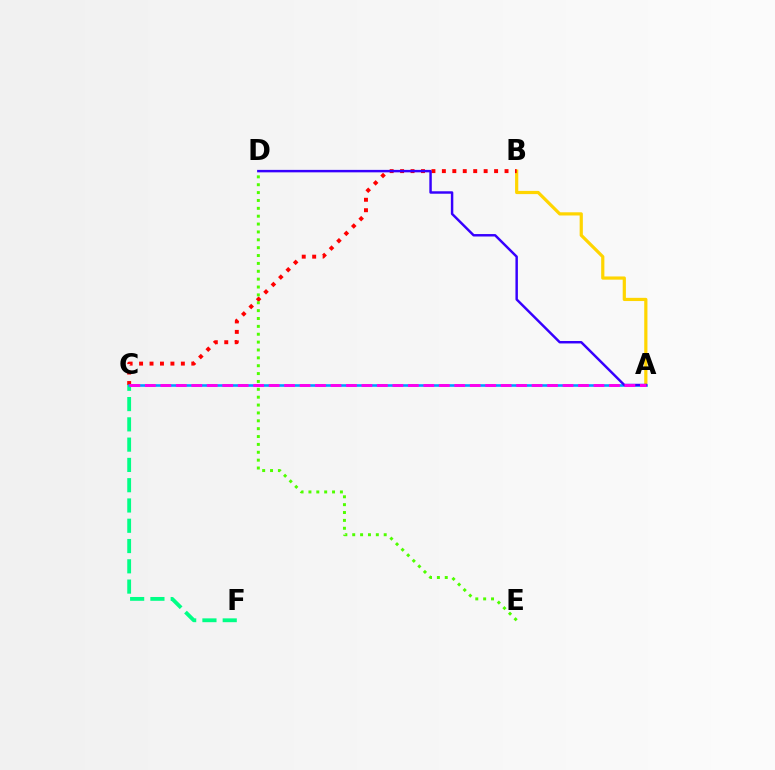{('A', 'B'): [{'color': '#ffd500', 'line_style': 'solid', 'thickness': 2.31}], ('B', 'C'): [{'color': '#ff0000', 'line_style': 'dotted', 'thickness': 2.84}], ('C', 'F'): [{'color': '#00ff86', 'line_style': 'dashed', 'thickness': 2.75}], ('A', 'C'): [{'color': '#009eff', 'line_style': 'solid', 'thickness': 1.86}, {'color': '#ff00ed', 'line_style': 'dashed', 'thickness': 2.1}], ('A', 'D'): [{'color': '#3700ff', 'line_style': 'solid', 'thickness': 1.77}], ('D', 'E'): [{'color': '#4fff00', 'line_style': 'dotted', 'thickness': 2.14}]}